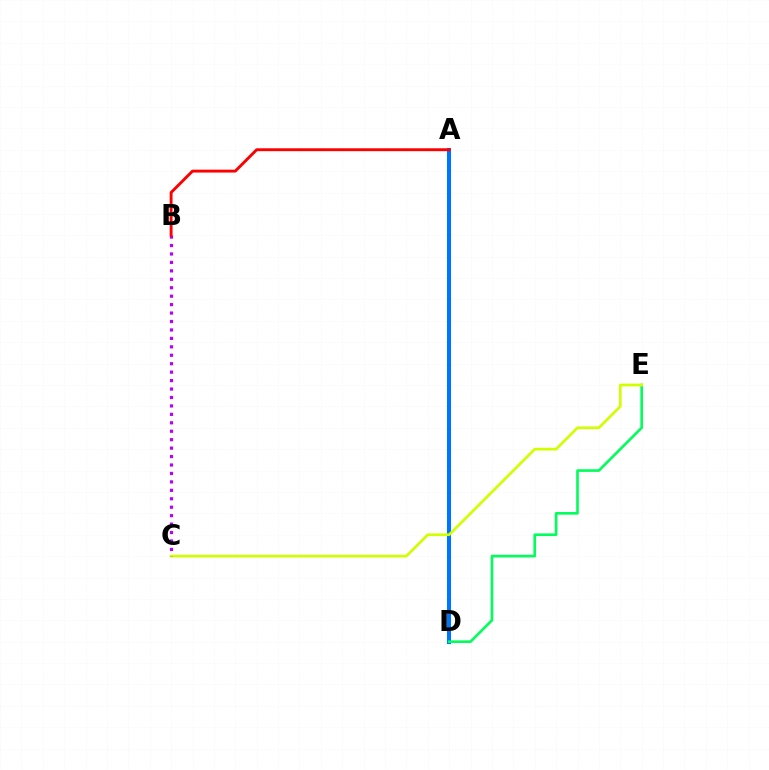{('A', 'D'): [{'color': '#0074ff', 'line_style': 'solid', 'thickness': 2.94}], ('D', 'E'): [{'color': '#00ff5c', 'line_style': 'solid', 'thickness': 1.9}], ('C', 'E'): [{'color': '#d1ff00', 'line_style': 'solid', 'thickness': 1.94}], ('B', 'C'): [{'color': '#b900ff', 'line_style': 'dotted', 'thickness': 2.29}], ('A', 'B'): [{'color': '#ff0000', 'line_style': 'solid', 'thickness': 2.08}]}